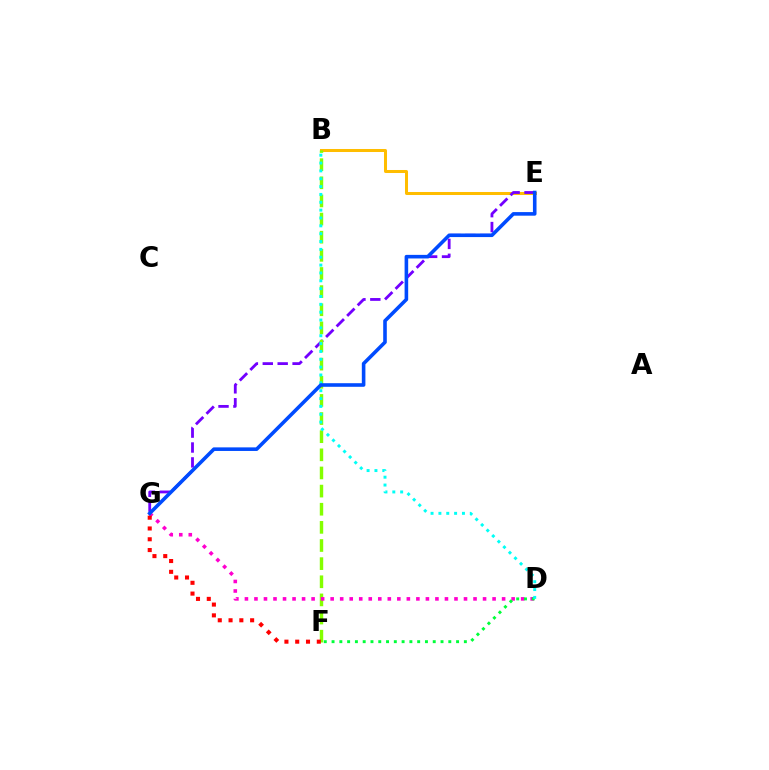{('B', 'E'): [{'color': '#ffbd00', 'line_style': 'solid', 'thickness': 2.17}], ('E', 'G'): [{'color': '#7200ff', 'line_style': 'dashed', 'thickness': 2.02}, {'color': '#004bff', 'line_style': 'solid', 'thickness': 2.59}], ('B', 'F'): [{'color': '#84ff00', 'line_style': 'dashed', 'thickness': 2.46}], ('D', 'G'): [{'color': '#ff00cf', 'line_style': 'dotted', 'thickness': 2.59}], ('D', 'F'): [{'color': '#00ff39', 'line_style': 'dotted', 'thickness': 2.11}], ('B', 'D'): [{'color': '#00fff6', 'line_style': 'dotted', 'thickness': 2.13}], ('F', 'G'): [{'color': '#ff0000', 'line_style': 'dotted', 'thickness': 2.93}]}